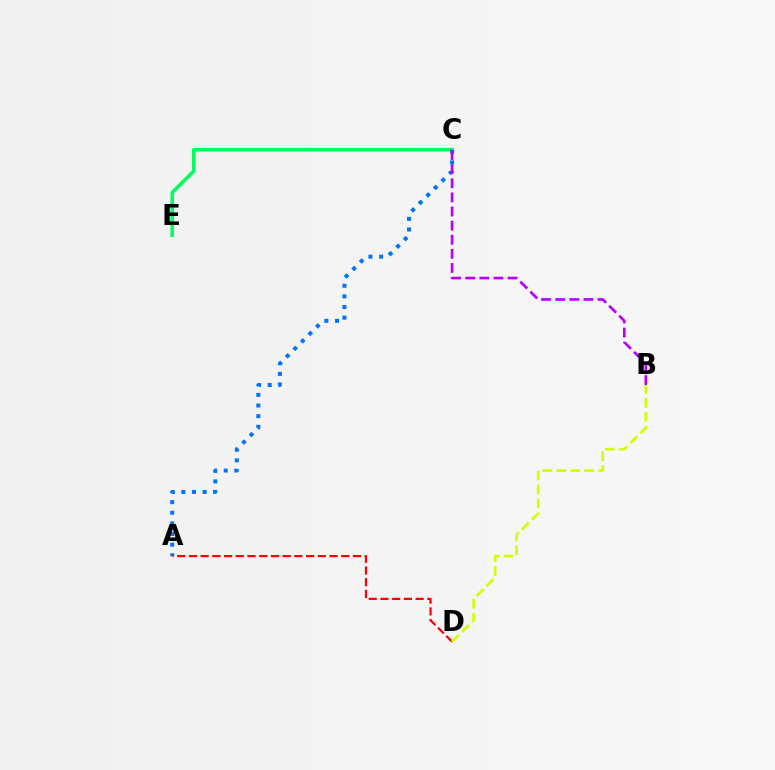{('C', 'E'): [{'color': '#00ff5c', 'line_style': 'solid', 'thickness': 2.58}], ('A', 'C'): [{'color': '#0074ff', 'line_style': 'dotted', 'thickness': 2.89}], ('A', 'D'): [{'color': '#ff0000', 'line_style': 'dashed', 'thickness': 1.59}], ('B', 'D'): [{'color': '#d1ff00', 'line_style': 'dashed', 'thickness': 1.9}], ('B', 'C'): [{'color': '#b900ff', 'line_style': 'dashed', 'thickness': 1.92}]}